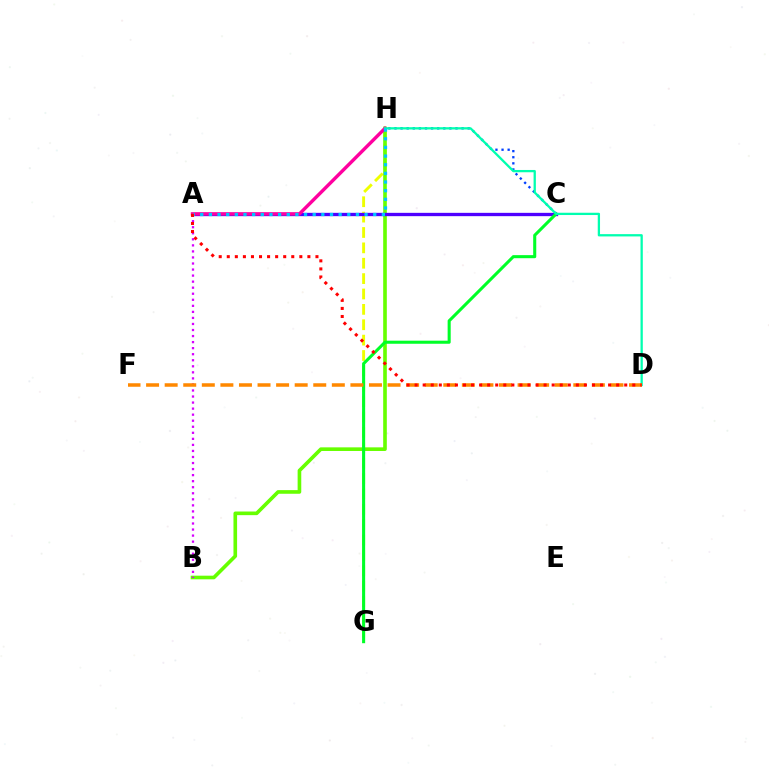{('G', 'H'): [{'color': '#eeff00', 'line_style': 'dashed', 'thickness': 2.09}], ('B', 'H'): [{'color': '#66ff00', 'line_style': 'solid', 'thickness': 2.62}], ('A', 'B'): [{'color': '#d600ff', 'line_style': 'dotted', 'thickness': 1.64}], ('A', 'C'): [{'color': '#4f00ff', 'line_style': 'solid', 'thickness': 2.39}], ('C', 'H'): [{'color': '#003fff', 'line_style': 'dotted', 'thickness': 1.66}], ('A', 'H'): [{'color': '#ff00a0', 'line_style': 'solid', 'thickness': 2.45}, {'color': '#00c7ff', 'line_style': 'dotted', 'thickness': 2.35}], ('C', 'G'): [{'color': '#00ff27', 'line_style': 'solid', 'thickness': 2.21}], ('D', 'H'): [{'color': '#00ffaf', 'line_style': 'solid', 'thickness': 1.65}], ('D', 'F'): [{'color': '#ff8800', 'line_style': 'dashed', 'thickness': 2.52}], ('A', 'D'): [{'color': '#ff0000', 'line_style': 'dotted', 'thickness': 2.19}]}